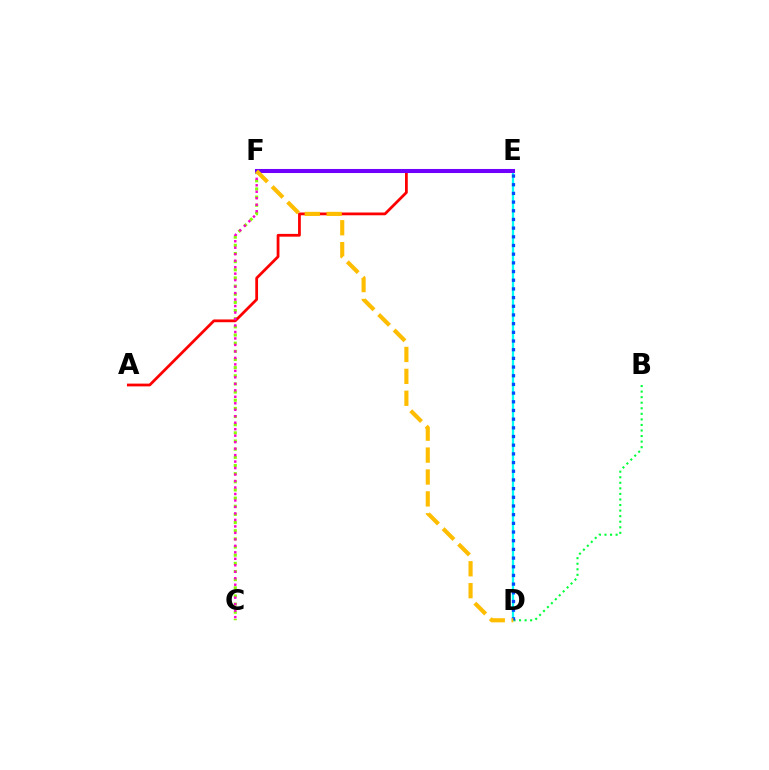{('C', 'F'): [{'color': '#84ff00', 'line_style': 'dotted', 'thickness': 2.22}, {'color': '#ff00cf', 'line_style': 'dotted', 'thickness': 1.76}], ('B', 'D'): [{'color': '#00ff39', 'line_style': 'dotted', 'thickness': 1.51}], ('A', 'E'): [{'color': '#ff0000', 'line_style': 'solid', 'thickness': 1.99}], ('D', 'E'): [{'color': '#00fff6', 'line_style': 'solid', 'thickness': 1.63}, {'color': '#004bff', 'line_style': 'dotted', 'thickness': 2.36}], ('E', 'F'): [{'color': '#7200ff', 'line_style': 'solid', 'thickness': 2.92}], ('D', 'F'): [{'color': '#ffbd00', 'line_style': 'dashed', 'thickness': 2.97}]}